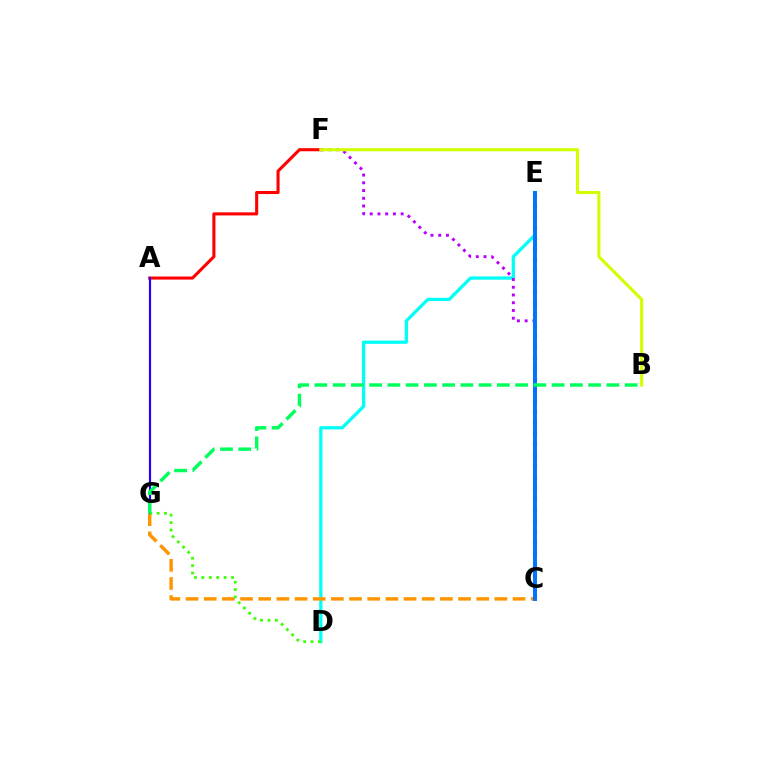{('A', 'F'): [{'color': '#ff0000', 'line_style': 'solid', 'thickness': 2.22}], ('D', 'E'): [{'color': '#00fff6', 'line_style': 'solid', 'thickness': 2.35}], ('C', 'E'): [{'color': '#ff00ac', 'line_style': 'dotted', 'thickness': 2.95}, {'color': '#0074ff', 'line_style': 'solid', 'thickness': 2.83}], ('C', 'G'): [{'color': '#ff9400', 'line_style': 'dashed', 'thickness': 2.47}], ('A', 'G'): [{'color': '#2500ff', 'line_style': 'solid', 'thickness': 1.57}], ('C', 'F'): [{'color': '#b900ff', 'line_style': 'dotted', 'thickness': 2.1}], ('D', 'G'): [{'color': '#3dff00', 'line_style': 'dotted', 'thickness': 2.01}], ('B', 'F'): [{'color': '#d1ff00', 'line_style': 'solid', 'thickness': 2.24}], ('B', 'G'): [{'color': '#00ff5c', 'line_style': 'dashed', 'thickness': 2.48}]}